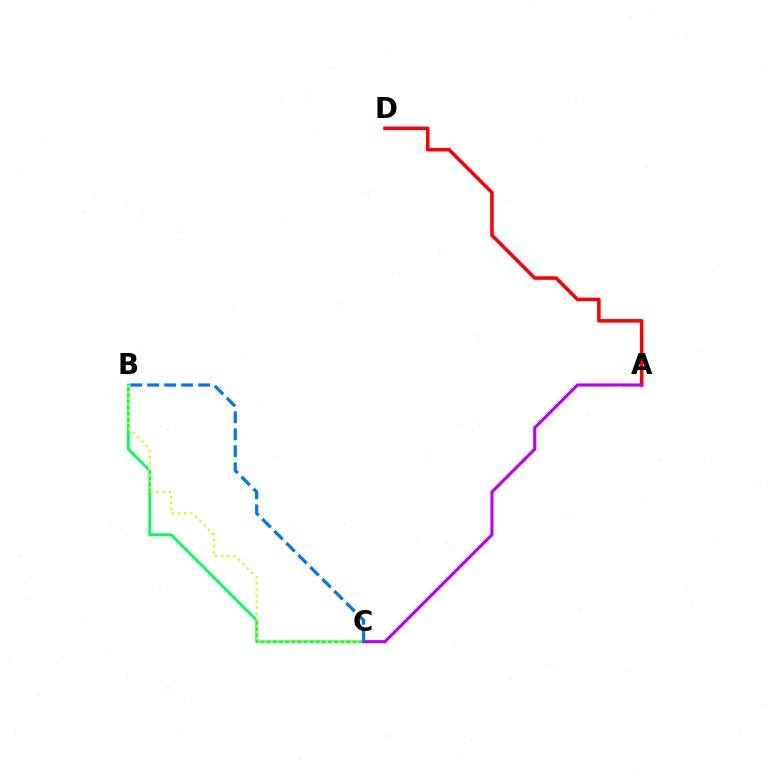{('B', 'C'): [{'color': '#00ff5c', 'line_style': 'solid', 'thickness': 2.02}, {'color': '#d1ff00', 'line_style': 'dotted', 'thickness': 1.66}, {'color': '#0074ff', 'line_style': 'dashed', 'thickness': 2.31}], ('A', 'D'): [{'color': '#ff0000', 'line_style': 'solid', 'thickness': 2.55}], ('A', 'C'): [{'color': '#b900ff', 'line_style': 'solid', 'thickness': 2.23}]}